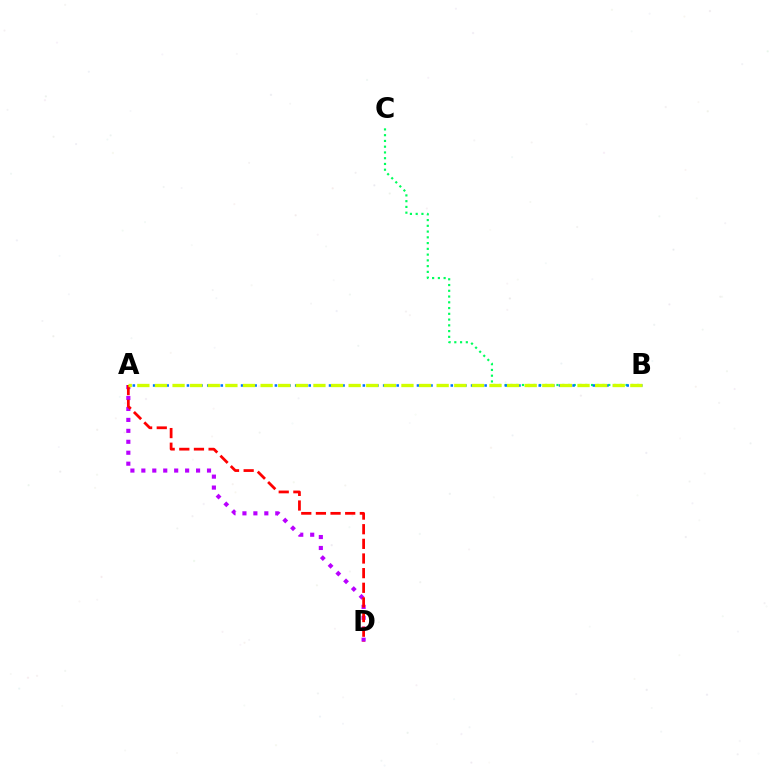{('A', 'D'): [{'color': '#b900ff', 'line_style': 'dotted', 'thickness': 2.97}, {'color': '#ff0000', 'line_style': 'dashed', 'thickness': 1.99}], ('B', 'C'): [{'color': '#00ff5c', 'line_style': 'dotted', 'thickness': 1.56}], ('A', 'B'): [{'color': '#0074ff', 'line_style': 'dotted', 'thickness': 1.84}, {'color': '#d1ff00', 'line_style': 'dashed', 'thickness': 2.39}]}